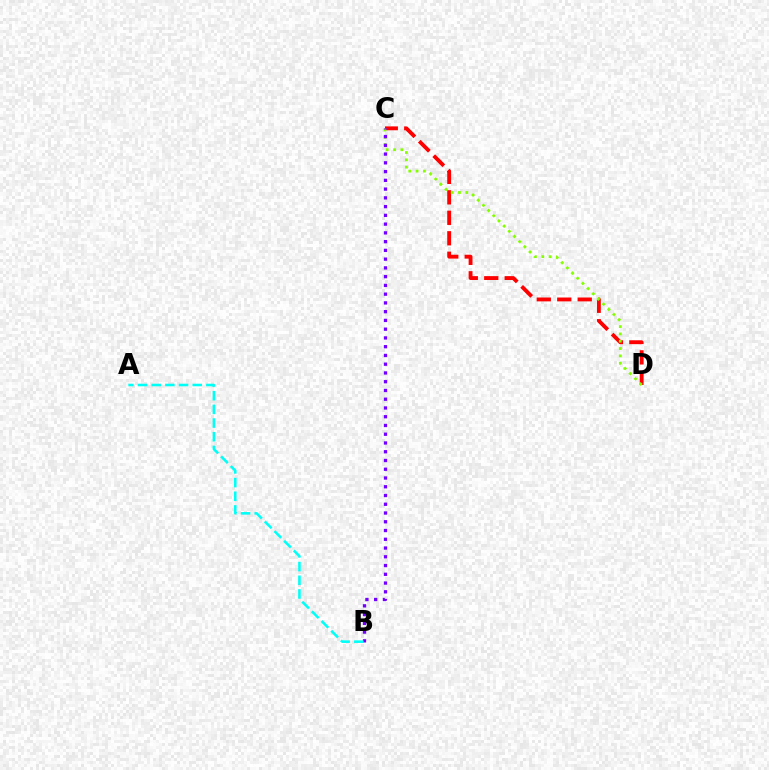{('C', 'D'): [{'color': '#ff0000', 'line_style': 'dashed', 'thickness': 2.78}, {'color': '#84ff00', 'line_style': 'dotted', 'thickness': 1.99}], ('B', 'C'): [{'color': '#7200ff', 'line_style': 'dotted', 'thickness': 2.38}], ('A', 'B'): [{'color': '#00fff6', 'line_style': 'dashed', 'thickness': 1.86}]}